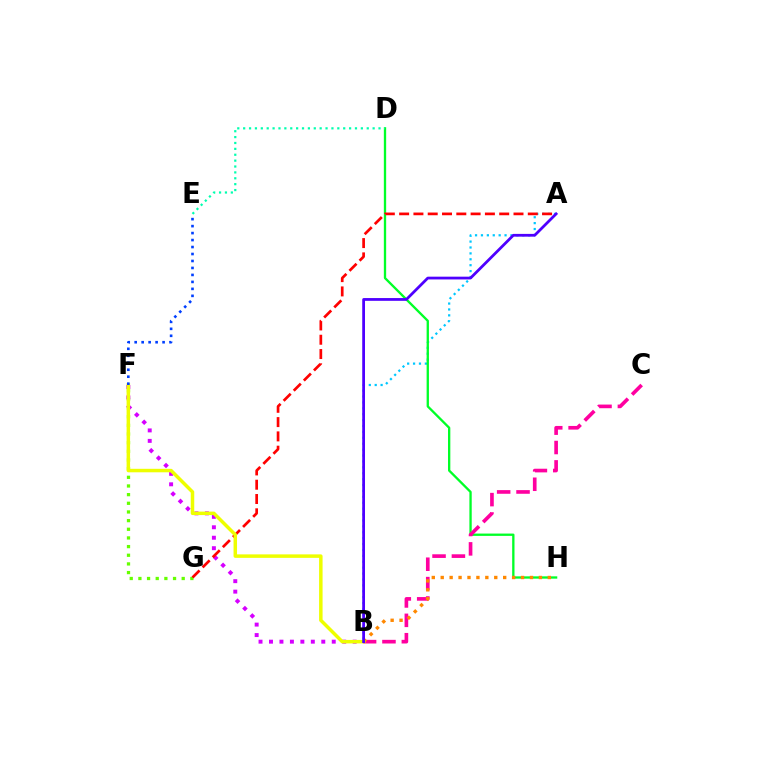{('F', 'G'): [{'color': '#66ff00', 'line_style': 'dotted', 'thickness': 2.35}], ('B', 'F'): [{'color': '#d600ff', 'line_style': 'dotted', 'thickness': 2.84}, {'color': '#eeff00', 'line_style': 'solid', 'thickness': 2.51}], ('A', 'B'): [{'color': '#00c7ff', 'line_style': 'dotted', 'thickness': 1.6}, {'color': '#4f00ff', 'line_style': 'solid', 'thickness': 1.99}], ('D', 'H'): [{'color': '#00ff27', 'line_style': 'solid', 'thickness': 1.67}], ('D', 'E'): [{'color': '#00ffaf', 'line_style': 'dotted', 'thickness': 1.6}], ('B', 'C'): [{'color': '#ff00a0', 'line_style': 'dashed', 'thickness': 2.63}], ('A', 'G'): [{'color': '#ff0000', 'line_style': 'dashed', 'thickness': 1.94}], ('B', 'H'): [{'color': '#ff8800', 'line_style': 'dotted', 'thickness': 2.42}], ('E', 'F'): [{'color': '#003fff', 'line_style': 'dotted', 'thickness': 1.89}]}